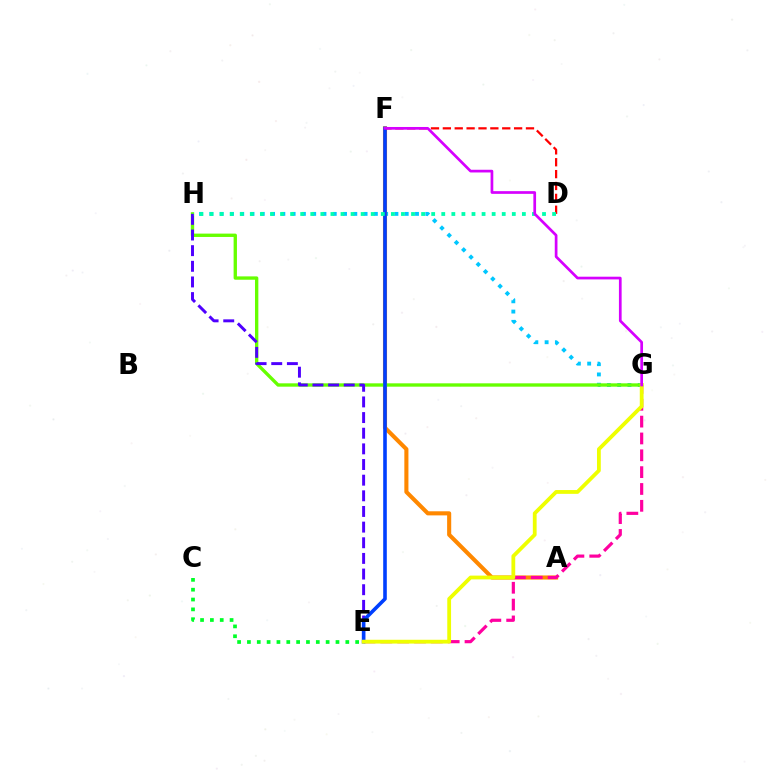{('G', 'H'): [{'color': '#00c7ff', 'line_style': 'dotted', 'thickness': 2.79}, {'color': '#66ff00', 'line_style': 'solid', 'thickness': 2.41}], ('A', 'F'): [{'color': '#ff8800', 'line_style': 'solid', 'thickness': 2.95}], ('E', 'H'): [{'color': '#4f00ff', 'line_style': 'dashed', 'thickness': 2.13}], ('E', 'G'): [{'color': '#ff00a0', 'line_style': 'dashed', 'thickness': 2.29}, {'color': '#eeff00', 'line_style': 'solid', 'thickness': 2.73}], ('D', 'F'): [{'color': '#ff0000', 'line_style': 'dashed', 'thickness': 1.61}], ('C', 'E'): [{'color': '#00ff27', 'line_style': 'dotted', 'thickness': 2.67}], ('E', 'F'): [{'color': '#003fff', 'line_style': 'solid', 'thickness': 2.59}], ('D', 'H'): [{'color': '#00ffaf', 'line_style': 'dotted', 'thickness': 2.74}], ('F', 'G'): [{'color': '#d600ff', 'line_style': 'solid', 'thickness': 1.95}]}